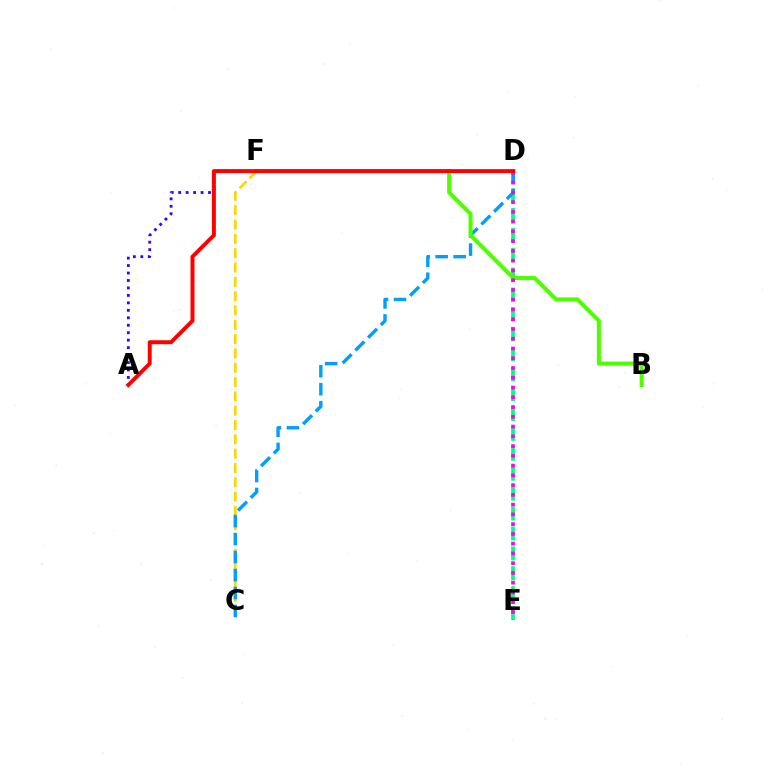{('D', 'E'): [{'color': '#00ff86', 'line_style': 'dashed', 'thickness': 2.7}, {'color': '#ff00ed', 'line_style': 'dotted', 'thickness': 2.65}], ('C', 'F'): [{'color': '#ffd500', 'line_style': 'dashed', 'thickness': 1.95}], ('C', 'D'): [{'color': '#009eff', 'line_style': 'dashed', 'thickness': 2.44}], ('B', 'F'): [{'color': '#4fff00', 'line_style': 'solid', 'thickness': 2.93}], ('A', 'F'): [{'color': '#3700ff', 'line_style': 'dotted', 'thickness': 2.03}], ('A', 'D'): [{'color': '#ff0000', 'line_style': 'solid', 'thickness': 2.85}]}